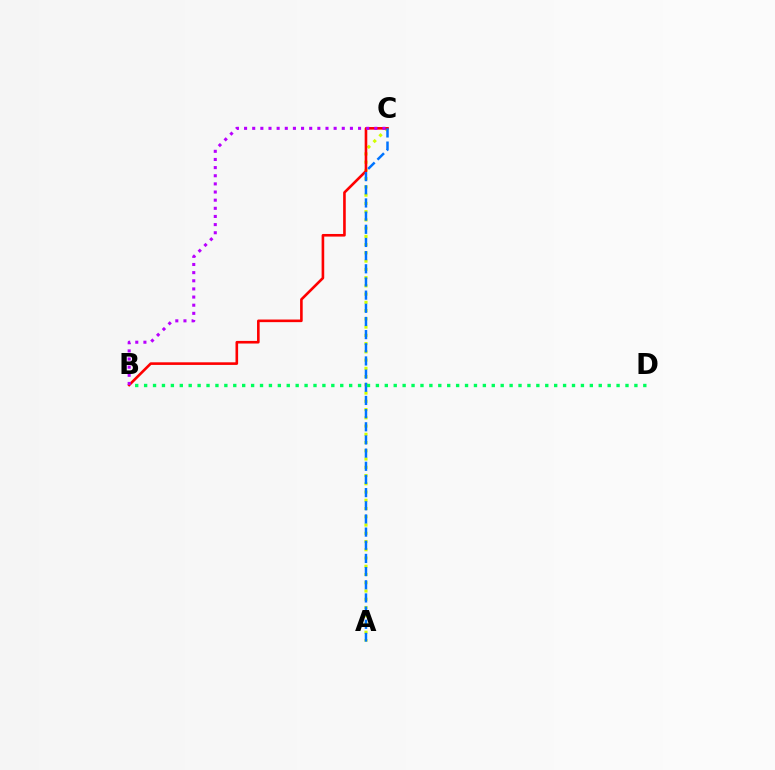{('A', 'C'): [{'color': '#d1ff00', 'line_style': 'dotted', 'thickness': 2.24}, {'color': '#0074ff', 'line_style': 'dashed', 'thickness': 1.79}], ('B', 'C'): [{'color': '#ff0000', 'line_style': 'solid', 'thickness': 1.88}, {'color': '#b900ff', 'line_style': 'dotted', 'thickness': 2.21}], ('B', 'D'): [{'color': '#00ff5c', 'line_style': 'dotted', 'thickness': 2.42}]}